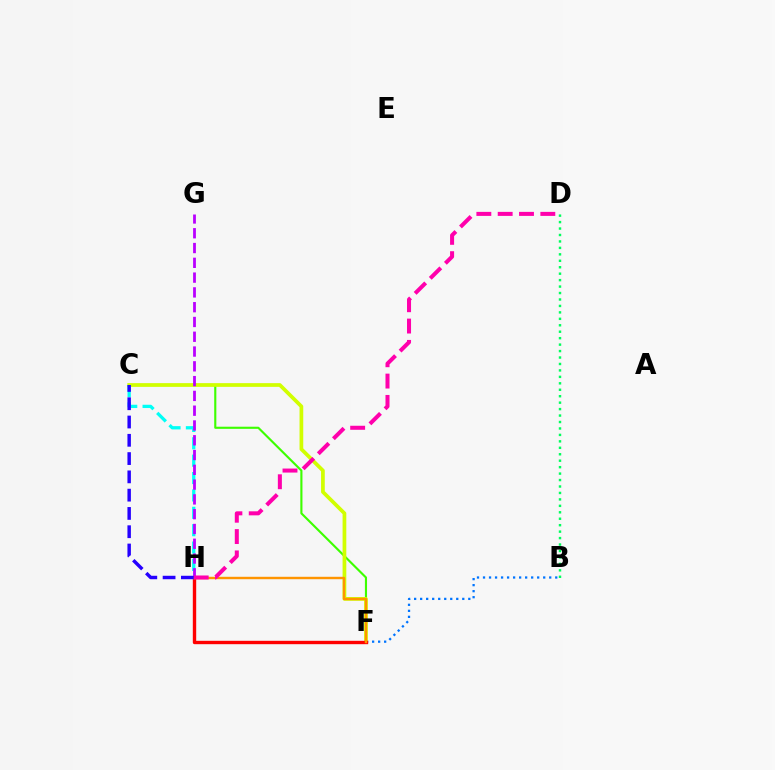{('B', 'F'): [{'color': '#0074ff', 'line_style': 'dotted', 'thickness': 1.64}], ('C', 'F'): [{'color': '#3dff00', 'line_style': 'solid', 'thickness': 1.53}, {'color': '#d1ff00', 'line_style': 'solid', 'thickness': 2.68}], ('C', 'H'): [{'color': '#00fff6', 'line_style': 'dashed', 'thickness': 2.36}, {'color': '#2500ff', 'line_style': 'dashed', 'thickness': 2.48}], ('F', 'H'): [{'color': '#ff0000', 'line_style': 'solid', 'thickness': 2.43}, {'color': '#ff9400', 'line_style': 'solid', 'thickness': 1.74}], ('B', 'D'): [{'color': '#00ff5c', 'line_style': 'dotted', 'thickness': 1.75}], ('G', 'H'): [{'color': '#b900ff', 'line_style': 'dashed', 'thickness': 2.01}], ('D', 'H'): [{'color': '#ff00ac', 'line_style': 'dashed', 'thickness': 2.9}]}